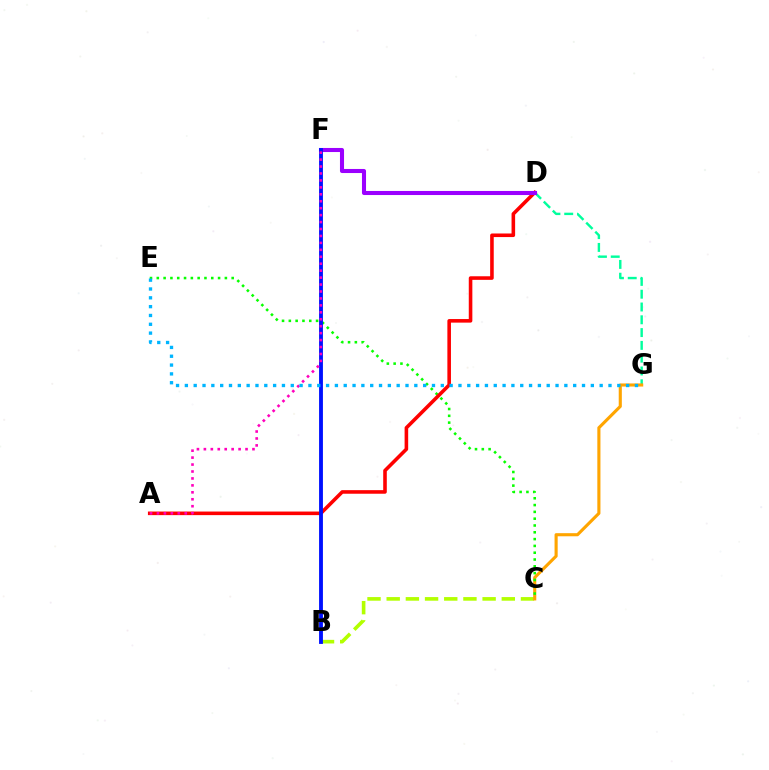{('D', 'G'): [{'color': '#00ff9d', 'line_style': 'dashed', 'thickness': 1.74}], ('B', 'C'): [{'color': '#b3ff00', 'line_style': 'dashed', 'thickness': 2.61}], ('C', 'G'): [{'color': '#ffa500', 'line_style': 'solid', 'thickness': 2.24}], ('C', 'E'): [{'color': '#08ff00', 'line_style': 'dotted', 'thickness': 1.85}], ('A', 'D'): [{'color': '#ff0000', 'line_style': 'solid', 'thickness': 2.58}], ('D', 'F'): [{'color': '#9b00ff', 'line_style': 'solid', 'thickness': 2.93}], ('B', 'F'): [{'color': '#0010ff', 'line_style': 'solid', 'thickness': 2.77}], ('A', 'F'): [{'color': '#ff00bd', 'line_style': 'dotted', 'thickness': 1.89}], ('E', 'G'): [{'color': '#00b5ff', 'line_style': 'dotted', 'thickness': 2.4}]}